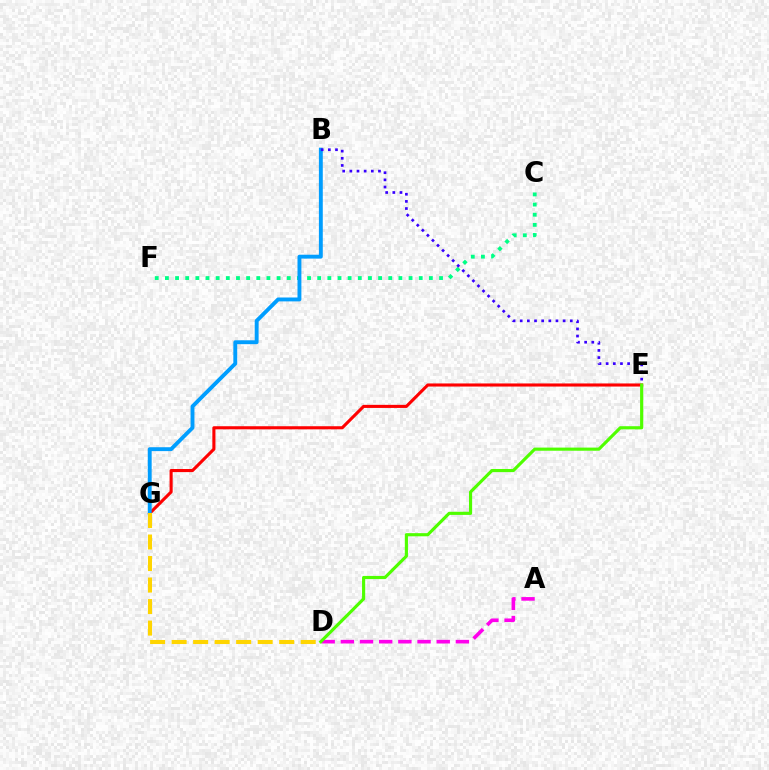{('C', 'F'): [{'color': '#00ff86', 'line_style': 'dotted', 'thickness': 2.76}], ('E', 'G'): [{'color': '#ff0000', 'line_style': 'solid', 'thickness': 2.23}], ('A', 'D'): [{'color': '#ff00ed', 'line_style': 'dashed', 'thickness': 2.6}], ('B', 'G'): [{'color': '#009eff', 'line_style': 'solid', 'thickness': 2.8}], ('B', 'E'): [{'color': '#3700ff', 'line_style': 'dotted', 'thickness': 1.94}], ('D', 'E'): [{'color': '#4fff00', 'line_style': 'solid', 'thickness': 2.26}], ('D', 'G'): [{'color': '#ffd500', 'line_style': 'dashed', 'thickness': 2.92}]}